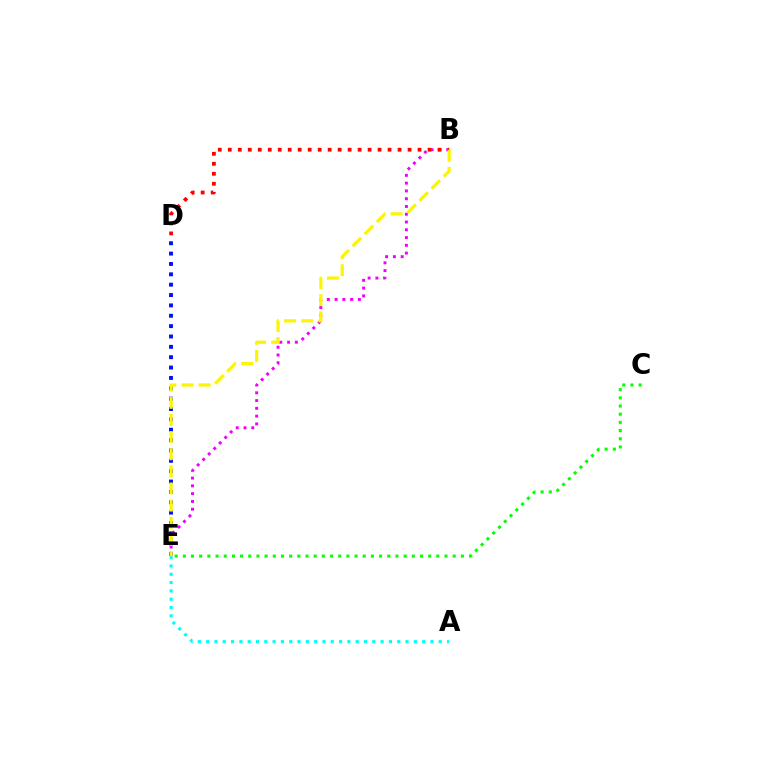{('D', 'E'): [{'color': '#0010ff', 'line_style': 'dotted', 'thickness': 2.81}], ('A', 'E'): [{'color': '#00fff6', 'line_style': 'dotted', 'thickness': 2.26}], ('B', 'E'): [{'color': '#ee00ff', 'line_style': 'dotted', 'thickness': 2.11}, {'color': '#fcf500', 'line_style': 'dashed', 'thickness': 2.33}], ('B', 'D'): [{'color': '#ff0000', 'line_style': 'dotted', 'thickness': 2.71}], ('C', 'E'): [{'color': '#08ff00', 'line_style': 'dotted', 'thickness': 2.22}]}